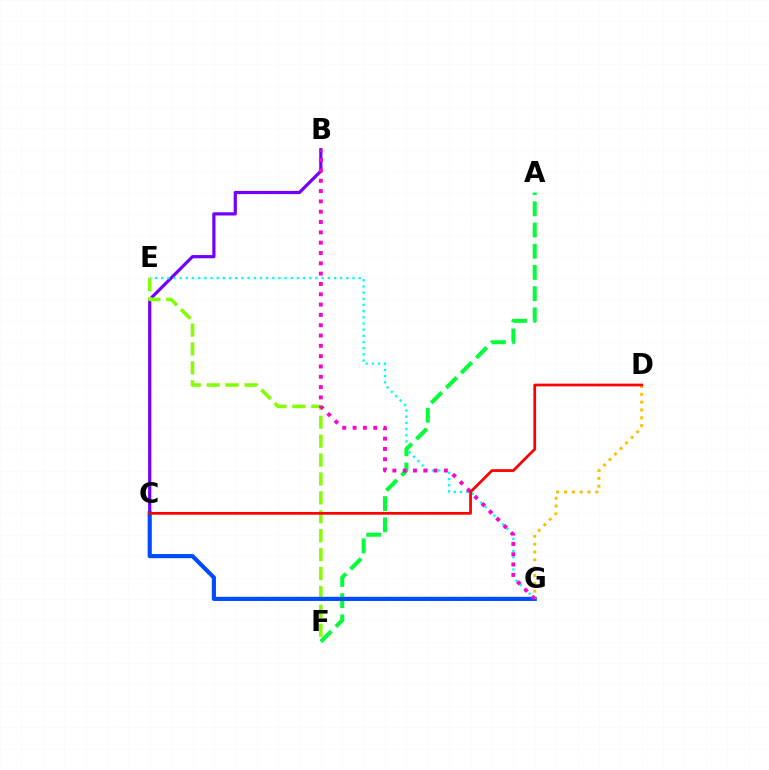{('B', 'C'): [{'color': '#7200ff', 'line_style': 'solid', 'thickness': 2.31}], ('E', 'G'): [{'color': '#00fff6', 'line_style': 'dotted', 'thickness': 1.68}], ('A', 'F'): [{'color': '#00ff39', 'line_style': 'dashed', 'thickness': 2.88}], ('E', 'F'): [{'color': '#84ff00', 'line_style': 'dashed', 'thickness': 2.57}], ('C', 'G'): [{'color': '#004bff', 'line_style': 'solid', 'thickness': 2.98}], ('D', 'G'): [{'color': '#ffbd00', 'line_style': 'dotted', 'thickness': 2.13}], ('B', 'G'): [{'color': '#ff00cf', 'line_style': 'dotted', 'thickness': 2.8}], ('C', 'D'): [{'color': '#ff0000', 'line_style': 'solid', 'thickness': 1.98}]}